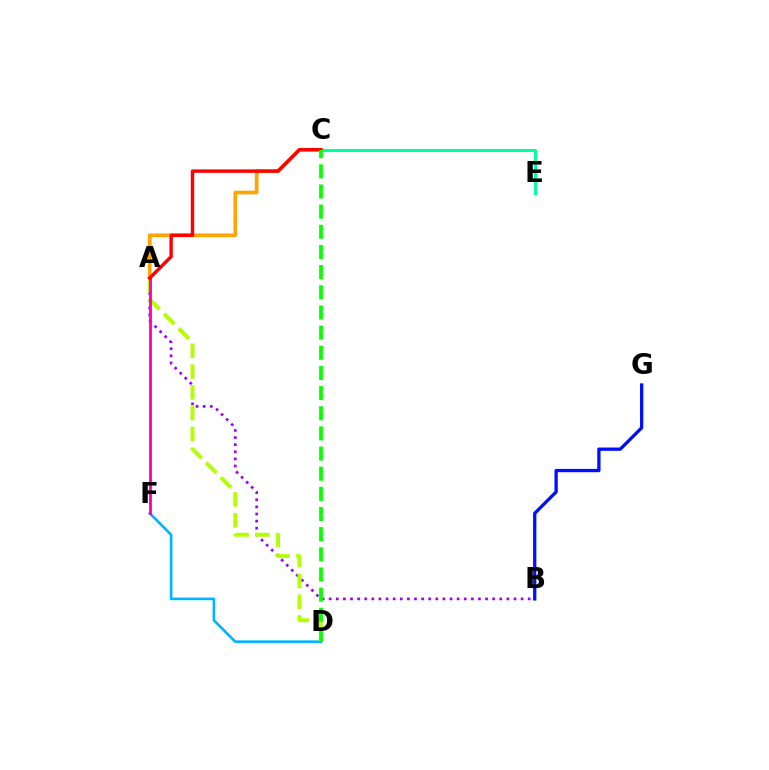{('A', 'B'): [{'color': '#9b00ff', 'line_style': 'dotted', 'thickness': 1.93}], ('A', 'C'): [{'color': '#ffa500', 'line_style': 'solid', 'thickness': 2.66}, {'color': '#ff0000', 'line_style': 'solid', 'thickness': 2.47}], ('D', 'F'): [{'color': '#00b5ff', 'line_style': 'solid', 'thickness': 1.89}], ('A', 'D'): [{'color': '#b3ff00', 'line_style': 'dashed', 'thickness': 2.83}], ('A', 'F'): [{'color': '#ff00bd', 'line_style': 'solid', 'thickness': 2.04}], ('C', 'E'): [{'color': '#00ff9d', 'line_style': 'solid', 'thickness': 2.23}], ('B', 'G'): [{'color': '#0010ff', 'line_style': 'solid', 'thickness': 2.38}], ('C', 'D'): [{'color': '#08ff00', 'line_style': 'dashed', 'thickness': 2.74}]}